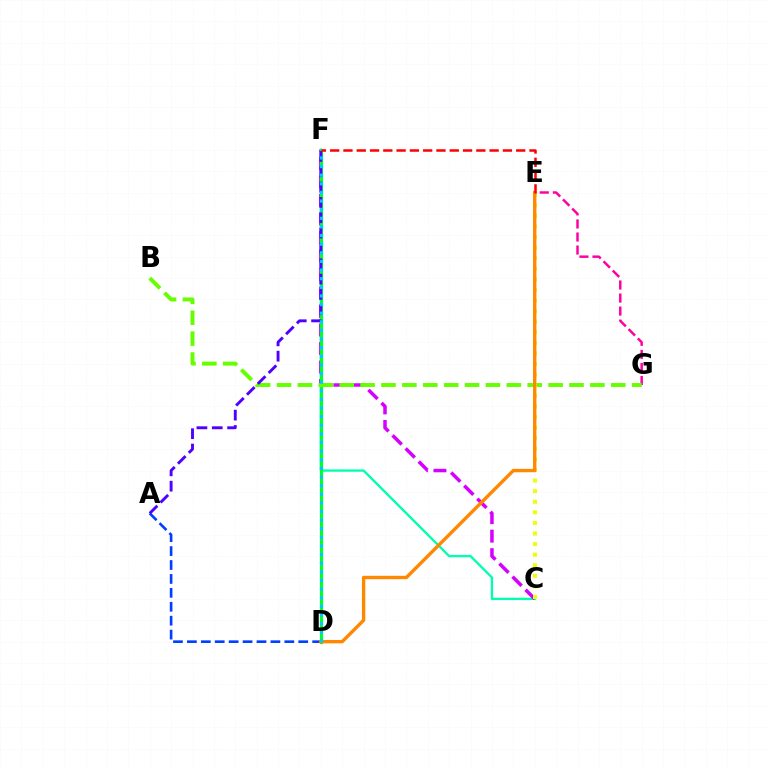{('E', 'G'): [{'color': '#ff00a0', 'line_style': 'dashed', 'thickness': 1.77}], ('C', 'F'): [{'color': '#00ffaf', 'line_style': 'solid', 'thickness': 1.67}, {'color': '#d600ff', 'line_style': 'dashed', 'thickness': 2.51}], ('D', 'F'): [{'color': '#00ff27', 'line_style': 'solid', 'thickness': 2.27}, {'color': '#00c7ff', 'line_style': 'dotted', 'thickness': 2.34}], ('A', 'D'): [{'color': '#003fff', 'line_style': 'dashed', 'thickness': 1.89}], ('B', 'G'): [{'color': '#66ff00', 'line_style': 'dashed', 'thickness': 2.84}], ('C', 'E'): [{'color': '#eeff00', 'line_style': 'dotted', 'thickness': 2.88}], ('D', 'E'): [{'color': '#ff8800', 'line_style': 'solid', 'thickness': 2.43}], ('A', 'F'): [{'color': '#4f00ff', 'line_style': 'dashed', 'thickness': 2.08}], ('E', 'F'): [{'color': '#ff0000', 'line_style': 'dashed', 'thickness': 1.81}]}